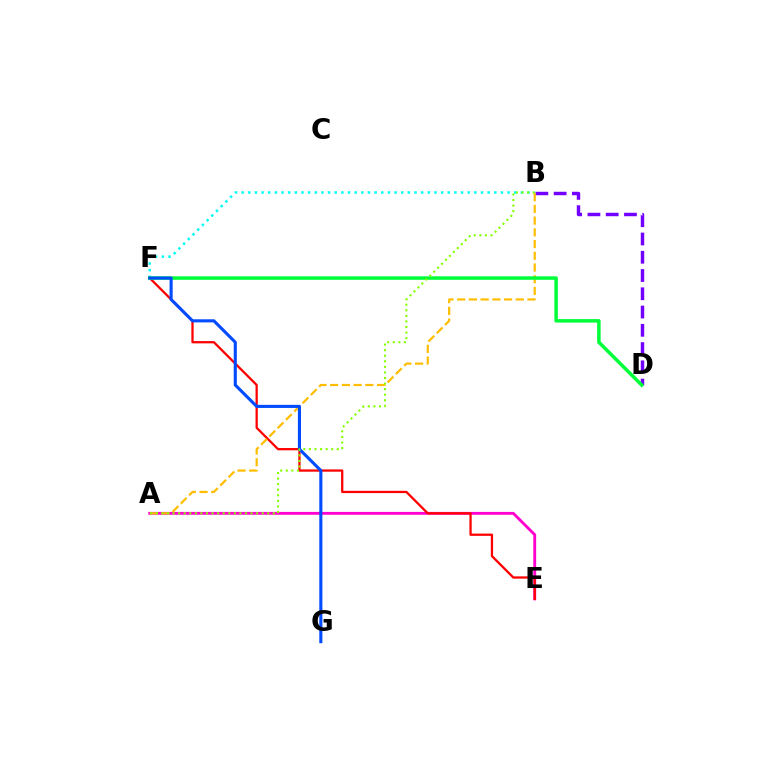{('B', 'F'): [{'color': '#00fff6', 'line_style': 'dotted', 'thickness': 1.81}], ('A', 'E'): [{'color': '#ff00cf', 'line_style': 'solid', 'thickness': 2.05}], ('B', 'D'): [{'color': '#7200ff', 'line_style': 'dashed', 'thickness': 2.48}], ('E', 'F'): [{'color': '#ff0000', 'line_style': 'solid', 'thickness': 1.64}], ('A', 'B'): [{'color': '#ffbd00', 'line_style': 'dashed', 'thickness': 1.59}, {'color': '#84ff00', 'line_style': 'dotted', 'thickness': 1.51}], ('D', 'F'): [{'color': '#00ff39', 'line_style': 'solid', 'thickness': 2.52}], ('F', 'G'): [{'color': '#004bff', 'line_style': 'solid', 'thickness': 2.23}]}